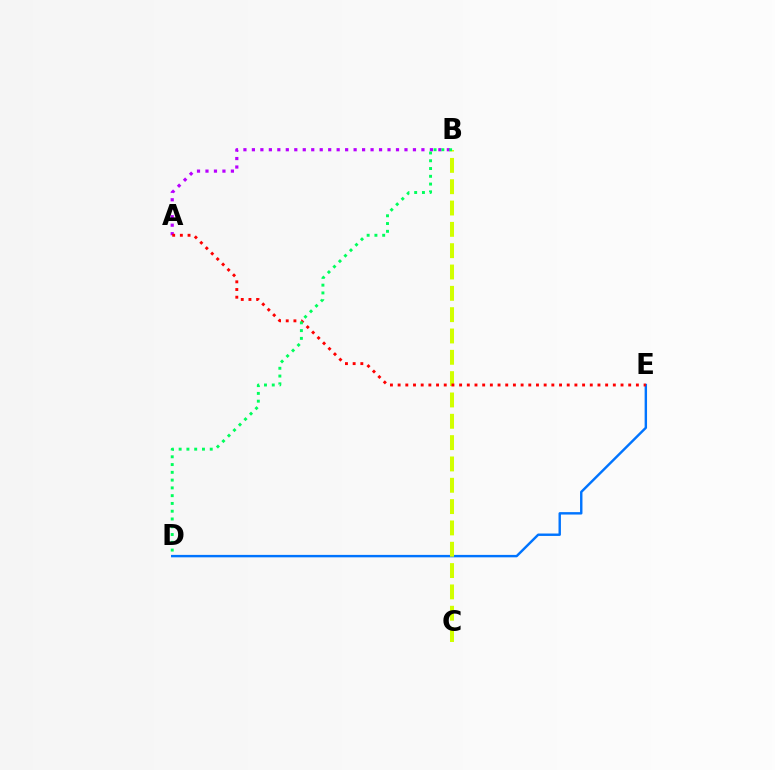{('D', 'E'): [{'color': '#0074ff', 'line_style': 'solid', 'thickness': 1.74}], ('B', 'C'): [{'color': '#d1ff00', 'line_style': 'dashed', 'thickness': 2.9}], ('A', 'B'): [{'color': '#b900ff', 'line_style': 'dotted', 'thickness': 2.3}], ('A', 'E'): [{'color': '#ff0000', 'line_style': 'dotted', 'thickness': 2.09}], ('B', 'D'): [{'color': '#00ff5c', 'line_style': 'dotted', 'thickness': 2.11}]}